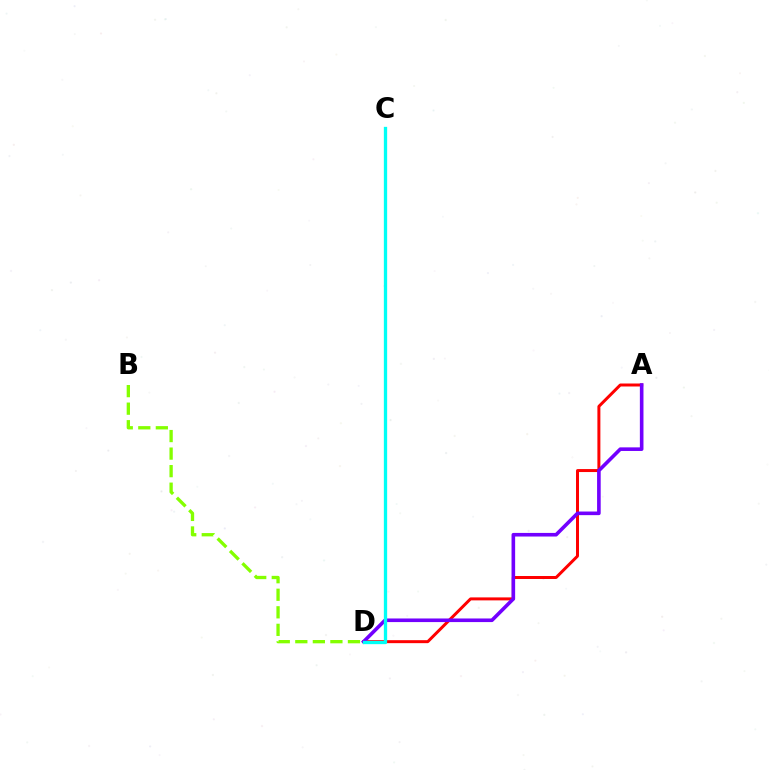{('A', 'D'): [{'color': '#ff0000', 'line_style': 'solid', 'thickness': 2.15}, {'color': '#7200ff', 'line_style': 'solid', 'thickness': 2.6}], ('C', 'D'): [{'color': '#00fff6', 'line_style': 'solid', 'thickness': 2.38}], ('B', 'D'): [{'color': '#84ff00', 'line_style': 'dashed', 'thickness': 2.38}]}